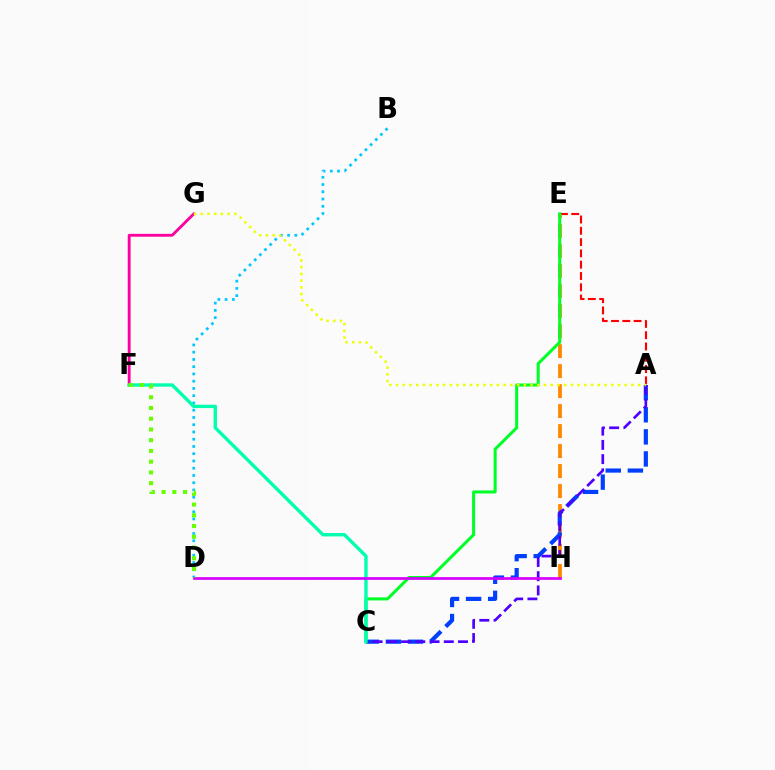{('F', 'G'): [{'color': '#ff00a0', 'line_style': 'solid', 'thickness': 2.05}], ('A', 'E'): [{'color': '#ff0000', 'line_style': 'dashed', 'thickness': 1.53}], ('E', 'H'): [{'color': '#ff8800', 'line_style': 'dashed', 'thickness': 2.72}], ('A', 'C'): [{'color': '#003fff', 'line_style': 'dashed', 'thickness': 3.0}, {'color': '#4f00ff', 'line_style': 'dashed', 'thickness': 1.93}], ('C', 'E'): [{'color': '#00ff27', 'line_style': 'solid', 'thickness': 2.19}], ('B', 'D'): [{'color': '#00c7ff', 'line_style': 'dotted', 'thickness': 1.97}], ('C', 'F'): [{'color': '#00ffaf', 'line_style': 'solid', 'thickness': 2.43}], ('D', 'H'): [{'color': '#d600ff', 'line_style': 'solid', 'thickness': 1.96}], ('D', 'F'): [{'color': '#66ff00', 'line_style': 'dotted', 'thickness': 2.92}], ('A', 'G'): [{'color': '#eeff00', 'line_style': 'dotted', 'thickness': 1.83}]}